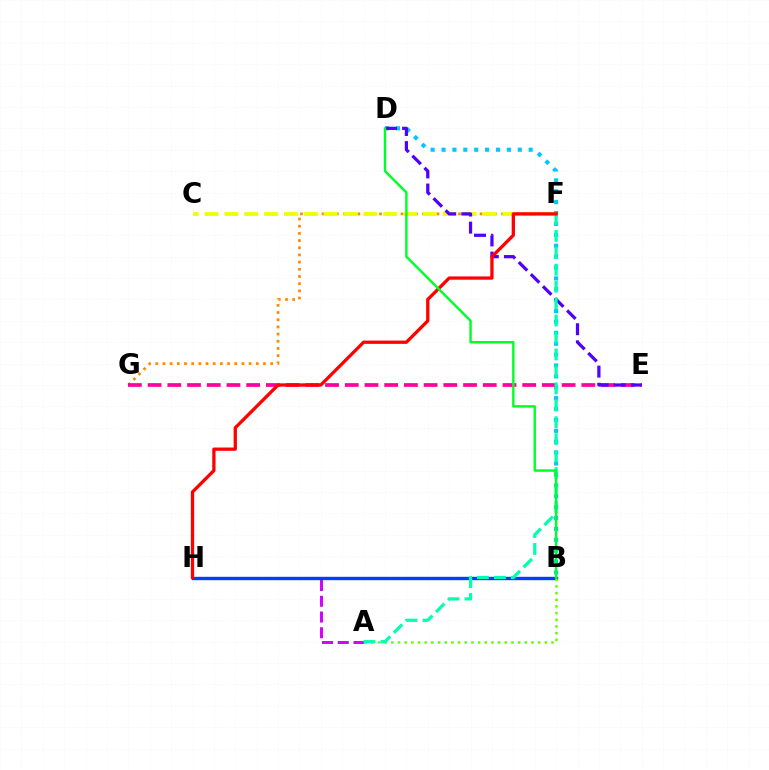{('B', 'D'): [{'color': '#00c7ff', 'line_style': 'dotted', 'thickness': 2.96}, {'color': '#00ff27', 'line_style': 'solid', 'thickness': 1.74}], ('F', 'G'): [{'color': '#ff8800', 'line_style': 'dotted', 'thickness': 1.95}], ('C', 'F'): [{'color': '#eeff00', 'line_style': 'dashed', 'thickness': 2.7}], ('A', 'H'): [{'color': '#d600ff', 'line_style': 'dashed', 'thickness': 2.14}], ('B', 'H'): [{'color': '#003fff', 'line_style': 'solid', 'thickness': 2.44}], ('E', 'G'): [{'color': '#ff00a0', 'line_style': 'dashed', 'thickness': 2.68}], ('A', 'B'): [{'color': '#66ff00', 'line_style': 'dotted', 'thickness': 1.81}], ('D', 'E'): [{'color': '#4f00ff', 'line_style': 'dashed', 'thickness': 2.32}], ('A', 'F'): [{'color': '#00ffaf', 'line_style': 'dashed', 'thickness': 2.3}], ('F', 'H'): [{'color': '#ff0000', 'line_style': 'solid', 'thickness': 2.36}]}